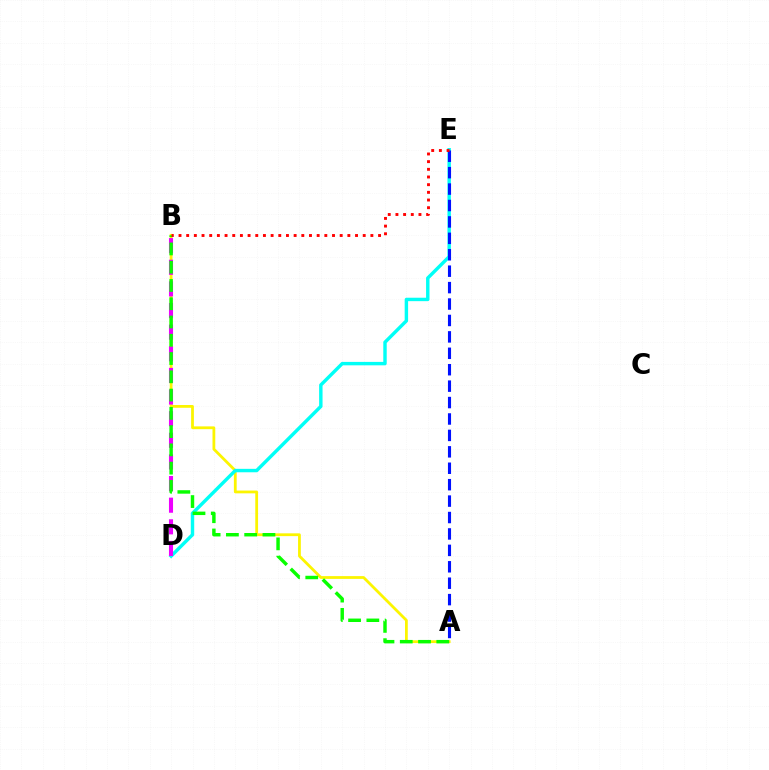{('A', 'B'): [{'color': '#fcf500', 'line_style': 'solid', 'thickness': 2.0}, {'color': '#08ff00', 'line_style': 'dashed', 'thickness': 2.48}], ('D', 'E'): [{'color': '#00fff6', 'line_style': 'solid', 'thickness': 2.47}], ('B', 'D'): [{'color': '#ee00ff', 'line_style': 'dashed', 'thickness': 2.94}], ('A', 'E'): [{'color': '#0010ff', 'line_style': 'dashed', 'thickness': 2.23}], ('B', 'E'): [{'color': '#ff0000', 'line_style': 'dotted', 'thickness': 2.09}]}